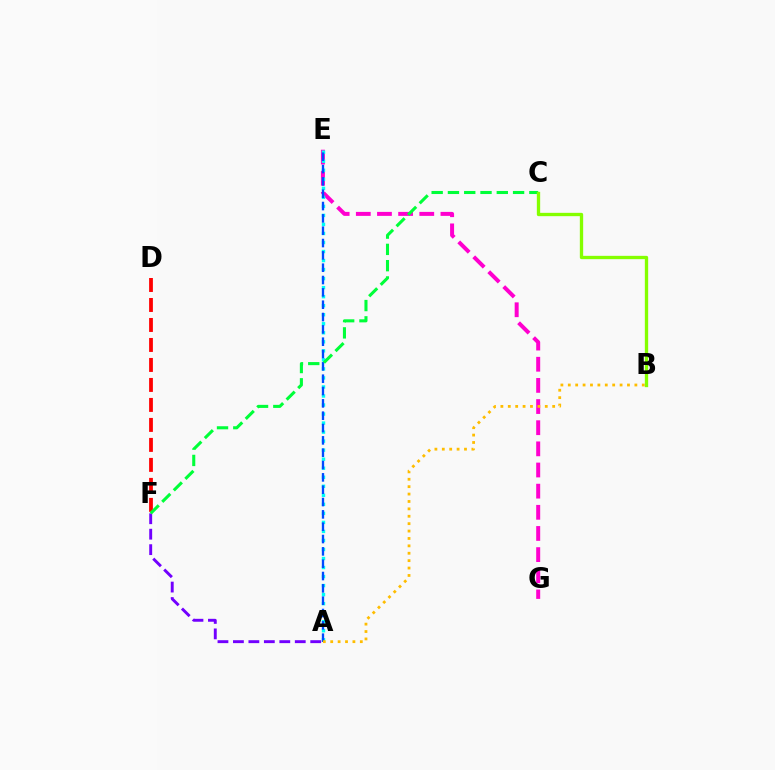{('D', 'F'): [{'color': '#ff0000', 'line_style': 'dashed', 'thickness': 2.72}], ('E', 'G'): [{'color': '#ff00cf', 'line_style': 'dashed', 'thickness': 2.87}], ('A', 'E'): [{'color': '#00fff6', 'line_style': 'dotted', 'thickness': 2.45}, {'color': '#004bff', 'line_style': 'dashed', 'thickness': 1.68}], ('A', 'F'): [{'color': '#7200ff', 'line_style': 'dashed', 'thickness': 2.1}], ('A', 'B'): [{'color': '#ffbd00', 'line_style': 'dotted', 'thickness': 2.01}], ('C', 'F'): [{'color': '#00ff39', 'line_style': 'dashed', 'thickness': 2.21}], ('B', 'C'): [{'color': '#84ff00', 'line_style': 'solid', 'thickness': 2.39}]}